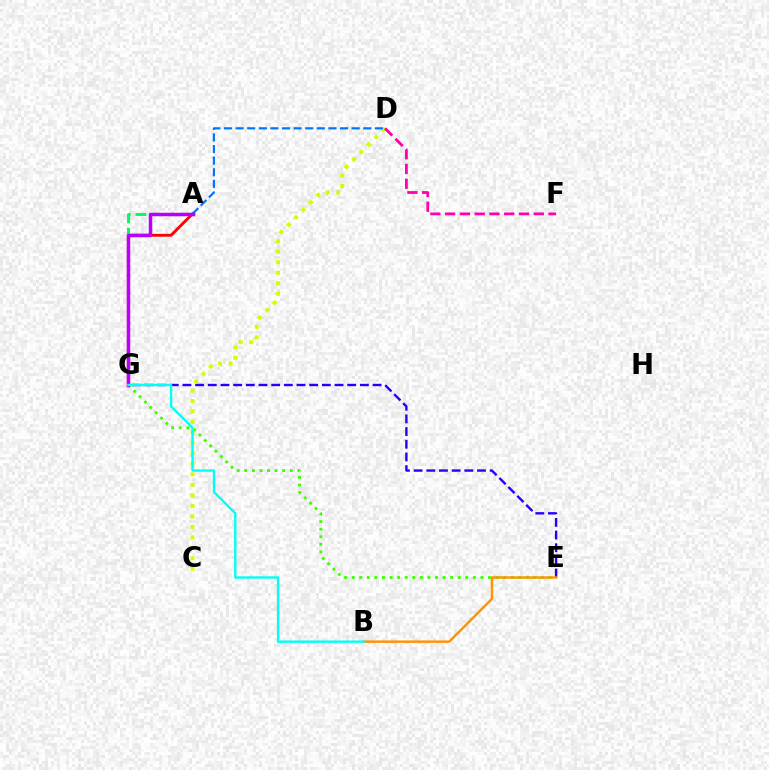{('E', 'G'): [{'color': '#2500ff', 'line_style': 'dashed', 'thickness': 1.72}, {'color': '#3dff00', 'line_style': 'dotted', 'thickness': 2.06}], ('C', 'D'): [{'color': '#d1ff00', 'line_style': 'dotted', 'thickness': 2.85}], ('B', 'E'): [{'color': '#ff9400', 'line_style': 'solid', 'thickness': 1.77}], ('D', 'F'): [{'color': '#ff00ac', 'line_style': 'dashed', 'thickness': 2.01}], ('A', 'G'): [{'color': '#ff0000', 'line_style': 'solid', 'thickness': 2.07}, {'color': '#00ff5c', 'line_style': 'dashed', 'thickness': 2.13}, {'color': '#b900ff', 'line_style': 'solid', 'thickness': 2.51}], ('A', 'D'): [{'color': '#0074ff', 'line_style': 'dashed', 'thickness': 1.58}], ('B', 'G'): [{'color': '#00fff6', 'line_style': 'solid', 'thickness': 1.71}]}